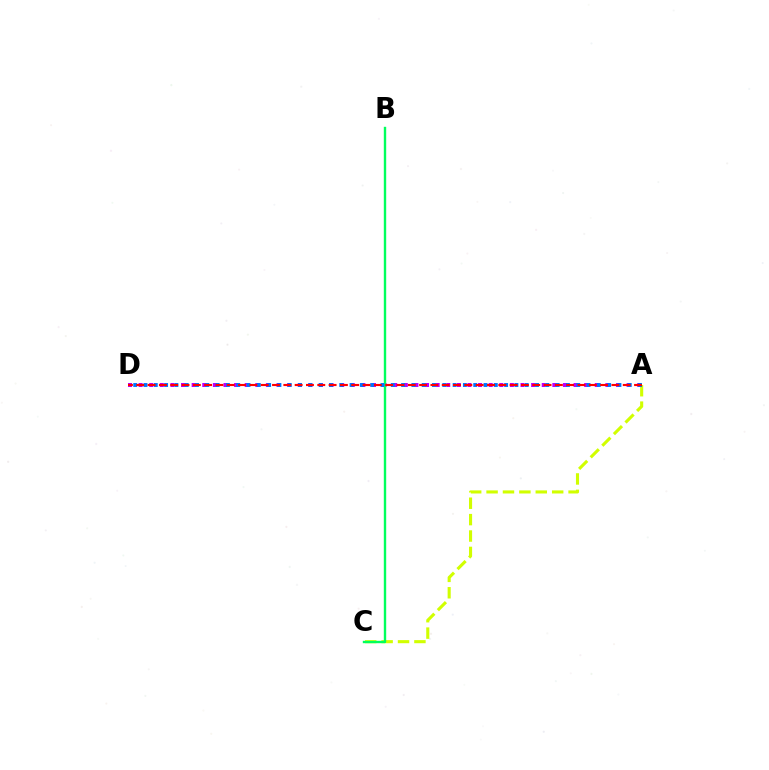{('A', 'C'): [{'color': '#d1ff00', 'line_style': 'dashed', 'thickness': 2.23}], ('A', 'D'): [{'color': '#b900ff', 'line_style': 'dotted', 'thickness': 2.88}, {'color': '#0074ff', 'line_style': 'dotted', 'thickness': 2.8}, {'color': '#ff0000', 'line_style': 'dashed', 'thickness': 1.54}], ('B', 'C'): [{'color': '#00ff5c', 'line_style': 'solid', 'thickness': 1.72}]}